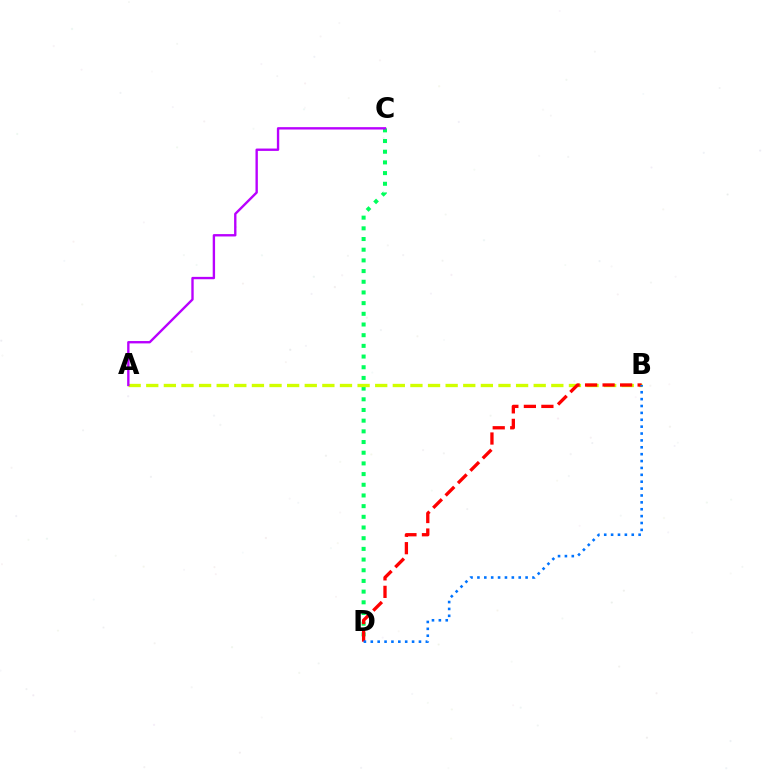{('C', 'D'): [{'color': '#00ff5c', 'line_style': 'dotted', 'thickness': 2.9}], ('A', 'B'): [{'color': '#d1ff00', 'line_style': 'dashed', 'thickness': 2.39}], ('B', 'D'): [{'color': '#ff0000', 'line_style': 'dashed', 'thickness': 2.38}, {'color': '#0074ff', 'line_style': 'dotted', 'thickness': 1.87}], ('A', 'C'): [{'color': '#b900ff', 'line_style': 'solid', 'thickness': 1.71}]}